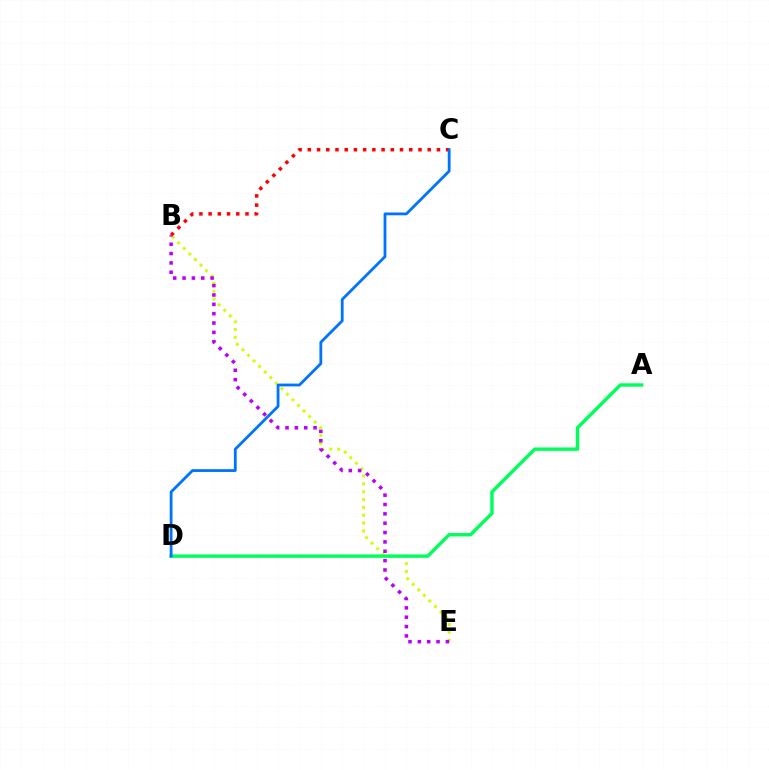{('B', 'C'): [{'color': '#ff0000', 'line_style': 'dotted', 'thickness': 2.51}], ('B', 'E'): [{'color': '#d1ff00', 'line_style': 'dotted', 'thickness': 2.14}, {'color': '#b900ff', 'line_style': 'dotted', 'thickness': 2.54}], ('A', 'D'): [{'color': '#00ff5c', 'line_style': 'solid', 'thickness': 2.46}], ('C', 'D'): [{'color': '#0074ff', 'line_style': 'solid', 'thickness': 2.02}]}